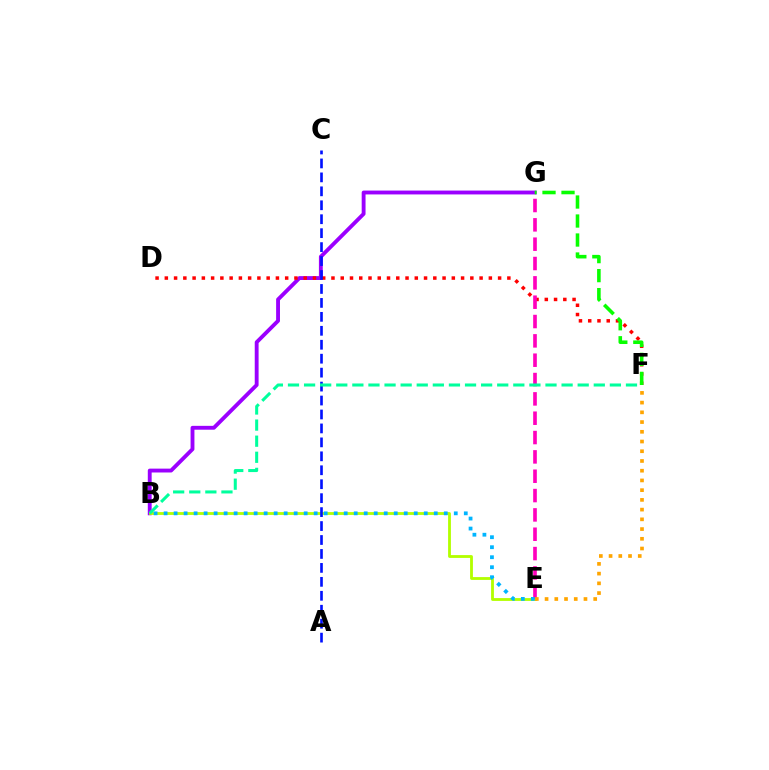{('B', 'G'): [{'color': '#9b00ff', 'line_style': 'solid', 'thickness': 2.78}], ('D', 'F'): [{'color': '#ff0000', 'line_style': 'dotted', 'thickness': 2.52}], ('B', 'E'): [{'color': '#b3ff00', 'line_style': 'solid', 'thickness': 2.03}, {'color': '#00b5ff', 'line_style': 'dotted', 'thickness': 2.72}], ('F', 'G'): [{'color': '#08ff00', 'line_style': 'dashed', 'thickness': 2.58}], ('E', 'G'): [{'color': '#ff00bd', 'line_style': 'dashed', 'thickness': 2.63}], ('A', 'C'): [{'color': '#0010ff', 'line_style': 'dashed', 'thickness': 1.89}], ('B', 'F'): [{'color': '#00ff9d', 'line_style': 'dashed', 'thickness': 2.19}], ('E', 'F'): [{'color': '#ffa500', 'line_style': 'dotted', 'thickness': 2.64}]}